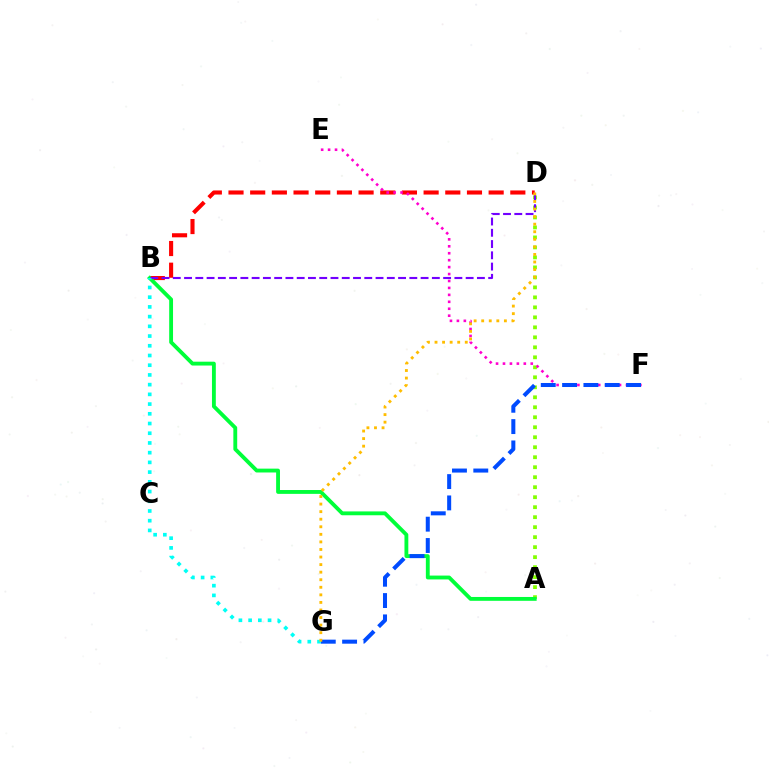{('B', 'D'): [{'color': '#ff0000', 'line_style': 'dashed', 'thickness': 2.95}, {'color': '#7200ff', 'line_style': 'dashed', 'thickness': 1.53}], ('A', 'D'): [{'color': '#84ff00', 'line_style': 'dotted', 'thickness': 2.71}], ('A', 'B'): [{'color': '#00ff39', 'line_style': 'solid', 'thickness': 2.77}], ('E', 'F'): [{'color': '#ff00cf', 'line_style': 'dotted', 'thickness': 1.89}], ('F', 'G'): [{'color': '#004bff', 'line_style': 'dashed', 'thickness': 2.9}], ('B', 'G'): [{'color': '#00fff6', 'line_style': 'dotted', 'thickness': 2.64}], ('D', 'G'): [{'color': '#ffbd00', 'line_style': 'dotted', 'thickness': 2.06}]}